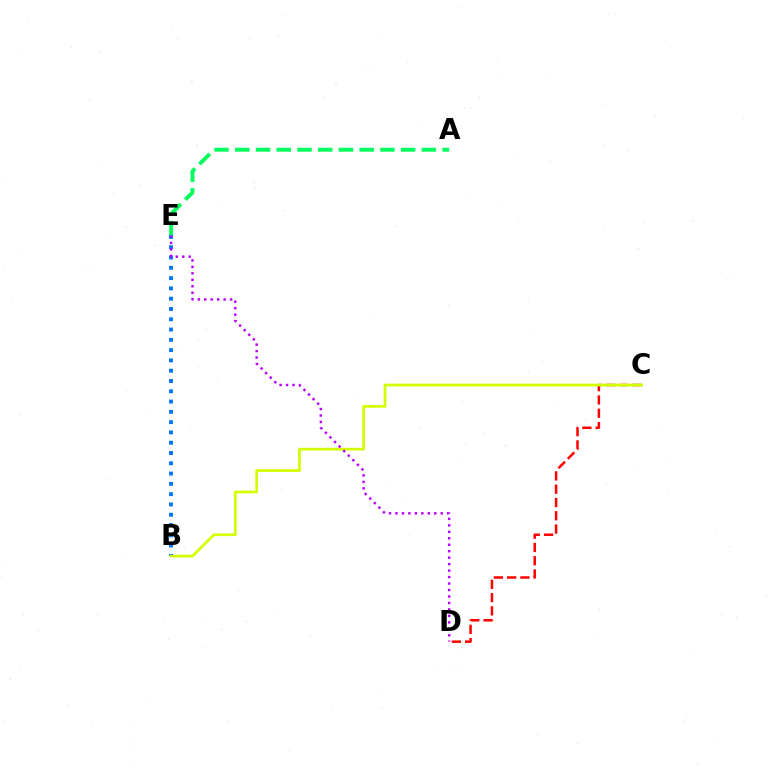{('B', 'E'): [{'color': '#0074ff', 'line_style': 'dotted', 'thickness': 2.8}], ('C', 'D'): [{'color': '#ff0000', 'line_style': 'dashed', 'thickness': 1.8}], ('B', 'C'): [{'color': '#d1ff00', 'line_style': 'solid', 'thickness': 1.97}], ('D', 'E'): [{'color': '#b900ff', 'line_style': 'dotted', 'thickness': 1.76}], ('A', 'E'): [{'color': '#00ff5c', 'line_style': 'dashed', 'thickness': 2.82}]}